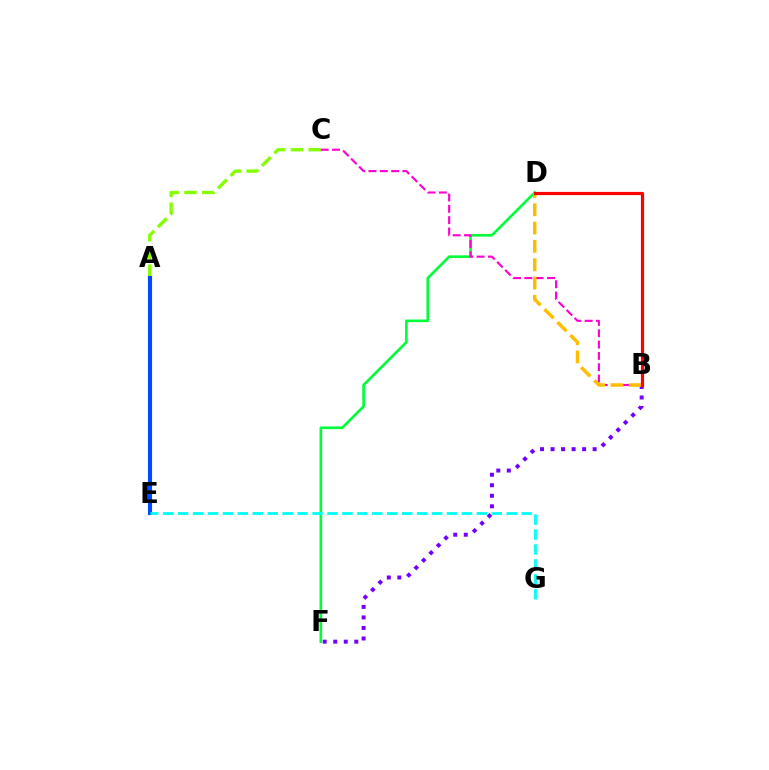{('A', 'C'): [{'color': '#84ff00', 'line_style': 'dashed', 'thickness': 2.41}], ('B', 'F'): [{'color': '#7200ff', 'line_style': 'dotted', 'thickness': 2.86}], ('D', 'F'): [{'color': '#00ff39', 'line_style': 'solid', 'thickness': 1.91}], ('B', 'C'): [{'color': '#ff00cf', 'line_style': 'dashed', 'thickness': 1.54}], ('B', 'D'): [{'color': '#ffbd00', 'line_style': 'dashed', 'thickness': 2.49}, {'color': '#ff0000', 'line_style': 'solid', 'thickness': 2.3}], ('A', 'E'): [{'color': '#004bff', 'line_style': 'solid', 'thickness': 2.97}], ('E', 'G'): [{'color': '#00fff6', 'line_style': 'dashed', 'thickness': 2.03}]}